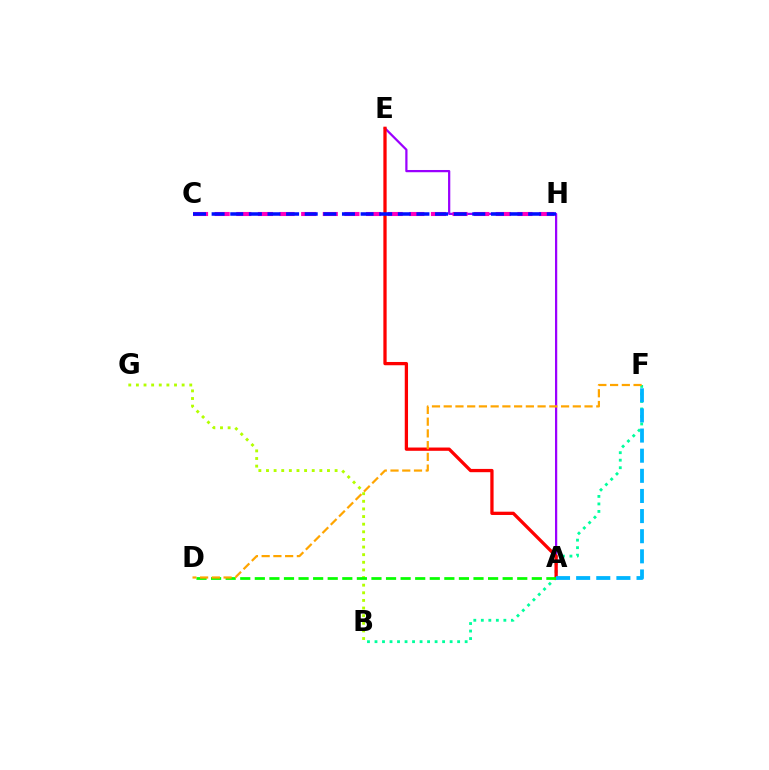{('B', 'G'): [{'color': '#b3ff00', 'line_style': 'dotted', 'thickness': 2.07}], ('B', 'F'): [{'color': '#00ff9d', 'line_style': 'dotted', 'thickness': 2.04}], ('A', 'E'): [{'color': '#9b00ff', 'line_style': 'solid', 'thickness': 1.61}, {'color': '#ff0000', 'line_style': 'solid', 'thickness': 2.36}], ('C', 'H'): [{'color': '#ff00bd', 'line_style': 'dashed', 'thickness': 2.94}, {'color': '#0010ff', 'line_style': 'dashed', 'thickness': 2.53}], ('A', 'D'): [{'color': '#08ff00', 'line_style': 'dashed', 'thickness': 1.98}], ('D', 'F'): [{'color': '#ffa500', 'line_style': 'dashed', 'thickness': 1.59}], ('A', 'F'): [{'color': '#00b5ff', 'line_style': 'dashed', 'thickness': 2.73}]}